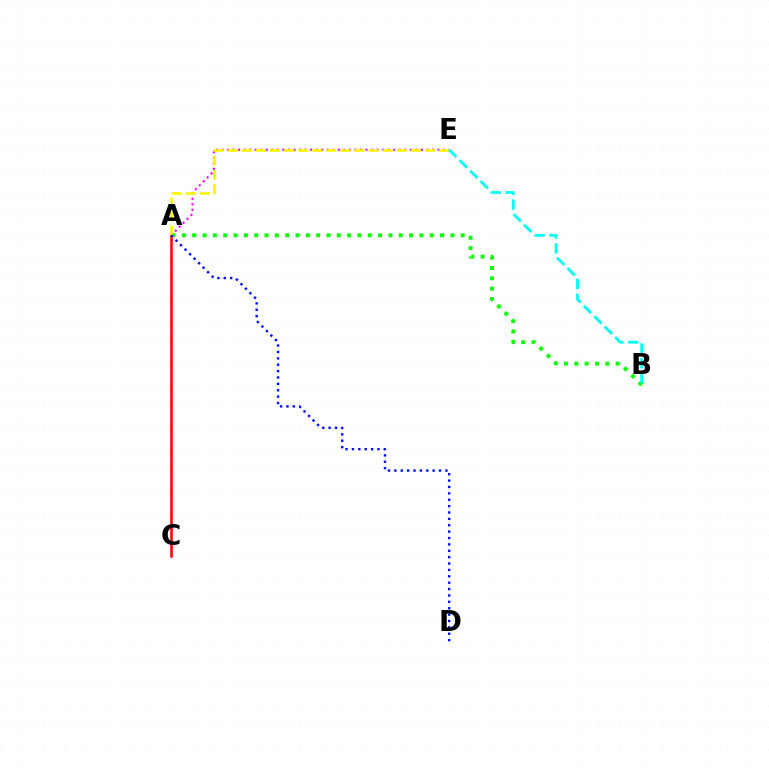{('A', 'E'): [{'color': '#ee00ff', 'line_style': 'dotted', 'thickness': 1.51}, {'color': '#fcf500', 'line_style': 'dashed', 'thickness': 1.92}], ('A', 'C'): [{'color': '#ff0000', 'line_style': 'solid', 'thickness': 1.83}], ('A', 'B'): [{'color': '#08ff00', 'line_style': 'dotted', 'thickness': 2.81}], ('B', 'E'): [{'color': '#00fff6', 'line_style': 'dashed', 'thickness': 2.01}], ('A', 'D'): [{'color': '#0010ff', 'line_style': 'dotted', 'thickness': 1.73}]}